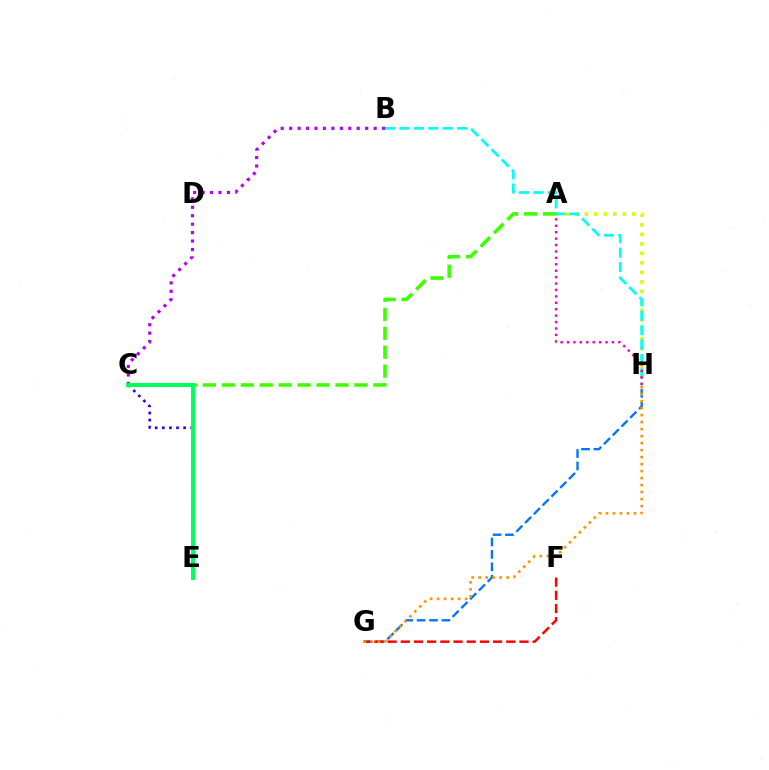{('A', 'C'): [{'color': '#3dff00', 'line_style': 'dashed', 'thickness': 2.57}], ('G', 'H'): [{'color': '#0074ff', 'line_style': 'dashed', 'thickness': 1.69}, {'color': '#ff9400', 'line_style': 'dotted', 'thickness': 1.9}], ('F', 'G'): [{'color': '#ff0000', 'line_style': 'dashed', 'thickness': 1.79}], ('B', 'C'): [{'color': '#b900ff', 'line_style': 'dotted', 'thickness': 2.29}], ('C', 'E'): [{'color': '#2500ff', 'line_style': 'dotted', 'thickness': 1.93}, {'color': '#00ff5c', 'line_style': 'solid', 'thickness': 2.83}], ('A', 'H'): [{'color': '#d1ff00', 'line_style': 'dotted', 'thickness': 2.58}, {'color': '#ff00ac', 'line_style': 'dotted', 'thickness': 1.74}], ('B', 'H'): [{'color': '#00fff6', 'line_style': 'dashed', 'thickness': 1.96}]}